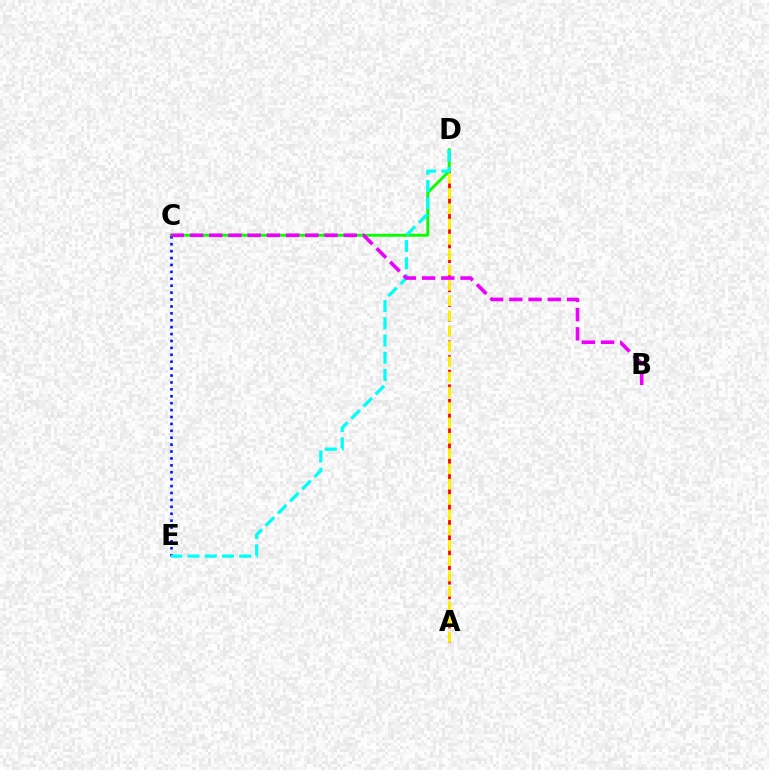{('A', 'D'): [{'color': '#ff0000', 'line_style': 'dashed', 'thickness': 1.99}, {'color': '#fcf500', 'line_style': 'dashed', 'thickness': 2.08}], ('C', 'D'): [{'color': '#08ff00', 'line_style': 'solid', 'thickness': 2.06}], ('C', 'E'): [{'color': '#0010ff', 'line_style': 'dotted', 'thickness': 1.88}], ('D', 'E'): [{'color': '#00fff6', 'line_style': 'dashed', 'thickness': 2.34}], ('B', 'C'): [{'color': '#ee00ff', 'line_style': 'dashed', 'thickness': 2.61}]}